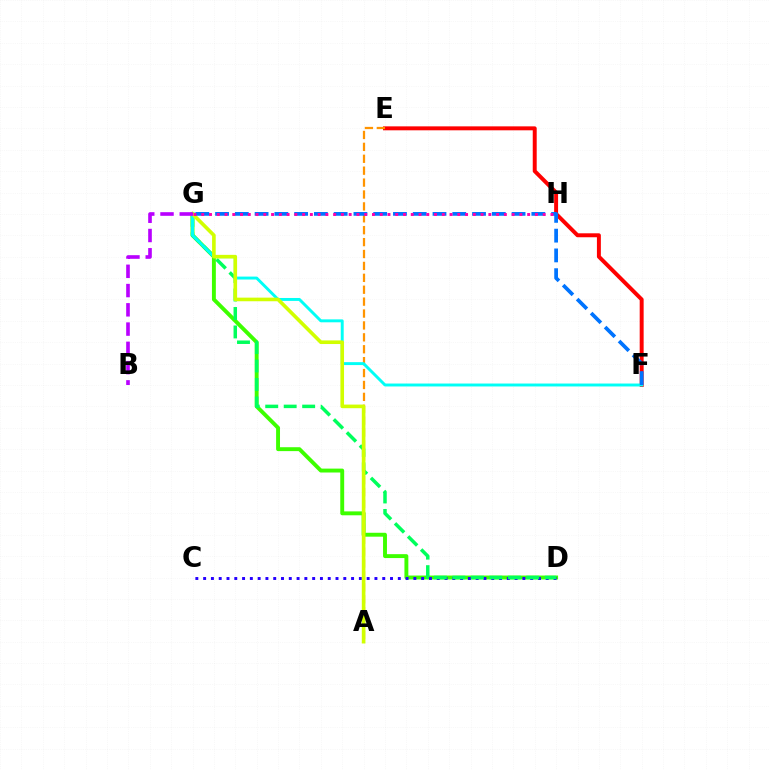{('E', 'F'): [{'color': '#ff0000', 'line_style': 'solid', 'thickness': 2.85}], ('D', 'G'): [{'color': '#3dff00', 'line_style': 'solid', 'thickness': 2.81}, {'color': '#00ff5c', 'line_style': 'dashed', 'thickness': 2.51}], ('A', 'E'): [{'color': '#ff9400', 'line_style': 'dashed', 'thickness': 1.62}], ('C', 'D'): [{'color': '#2500ff', 'line_style': 'dotted', 'thickness': 2.12}], ('F', 'G'): [{'color': '#00fff6', 'line_style': 'solid', 'thickness': 2.11}, {'color': '#0074ff', 'line_style': 'dashed', 'thickness': 2.69}], ('A', 'G'): [{'color': '#d1ff00', 'line_style': 'solid', 'thickness': 2.61}], ('B', 'G'): [{'color': '#b900ff', 'line_style': 'dashed', 'thickness': 2.62}], ('G', 'H'): [{'color': '#ff00ac', 'line_style': 'dotted', 'thickness': 2.11}]}